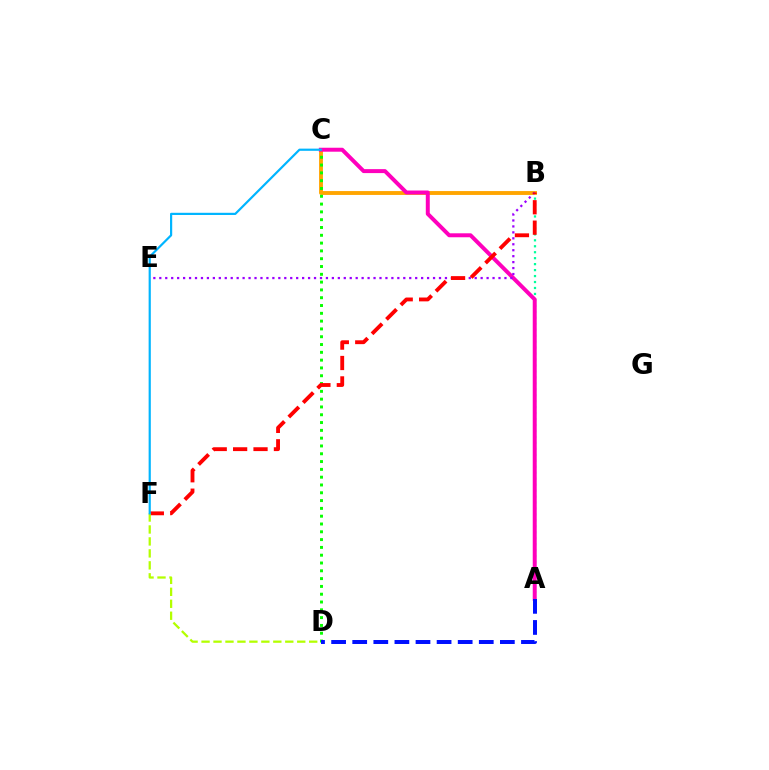{('B', 'C'): [{'color': '#ffa500', 'line_style': 'solid', 'thickness': 2.79}], ('C', 'D'): [{'color': '#08ff00', 'line_style': 'dotted', 'thickness': 2.12}], ('A', 'B'): [{'color': '#00ff9d', 'line_style': 'dotted', 'thickness': 1.62}], ('A', 'C'): [{'color': '#ff00bd', 'line_style': 'solid', 'thickness': 2.85}], ('B', 'E'): [{'color': '#9b00ff', 'line_style': 'dotted', 'thickness': 1.62}], ('B', 'F'): [{'color': '#ff0000', 'line_style': 'dashed', 'thickness': 2.77}], ('A', 'D'): [{'color': '#0010ff', 'line_style': 'dashed', 'thickness': 2.87}], ('D', 'F'): [{'color': '#b3ff00', 'line_style': 'dashed', 'thickness': 1.62}], ('C', 'F'): [{'color': '#00b5ff', 'line_style': 'solid', 'thickness': 1.58}]}